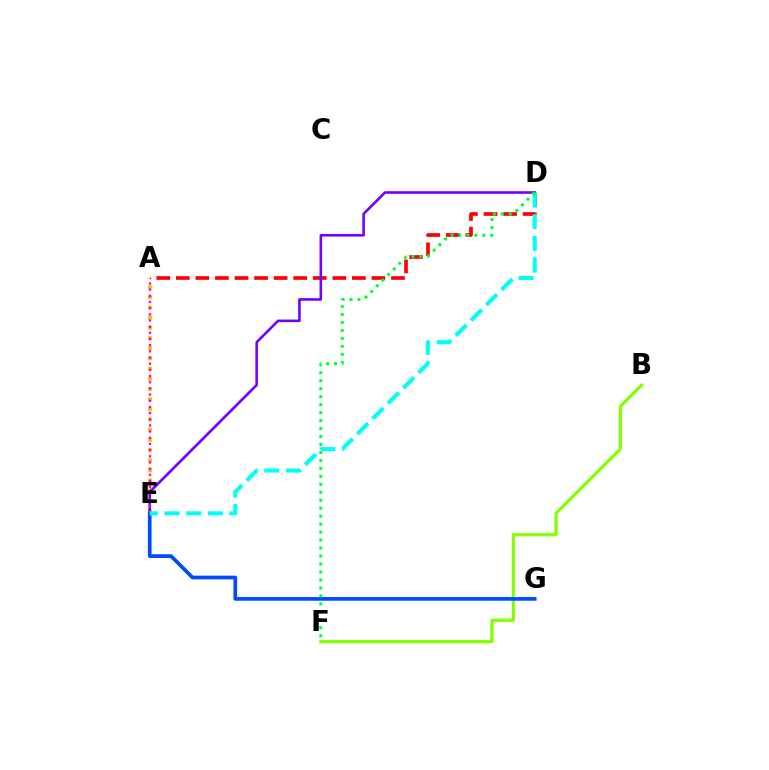{('B', 'F'): [{'color': '#84ff00', 'line_style': 'solid', 'thickness': 2.31}], ('A', 'D'): [{'color': '#ff0000', 'line_style': 'dashed', 'thickness': 2.66}], ('A', 'E'): [{'color': '#ffbd00', 'line_style': 'dotted', 'thickness': 2.77}, {'color': '#ff00cf', 'line_style': 'dotted', 'thickness': 1.68}], ('D', 'E'): [{'color': '#7200ff', 'line_style': 'solid', 'thickness': 1.88}, {'color': '#00fff6', 'line_style': 'dashed', 'thickness': 2.94}], ('E', 'G'): [{'color': '#004bff', 'line_style': 'solid', 'thickness': 2.67}], ('D', 'F'): [{'color': '#00ff39', 'line_style': 'dotted', 'thickness': 2.16}]}